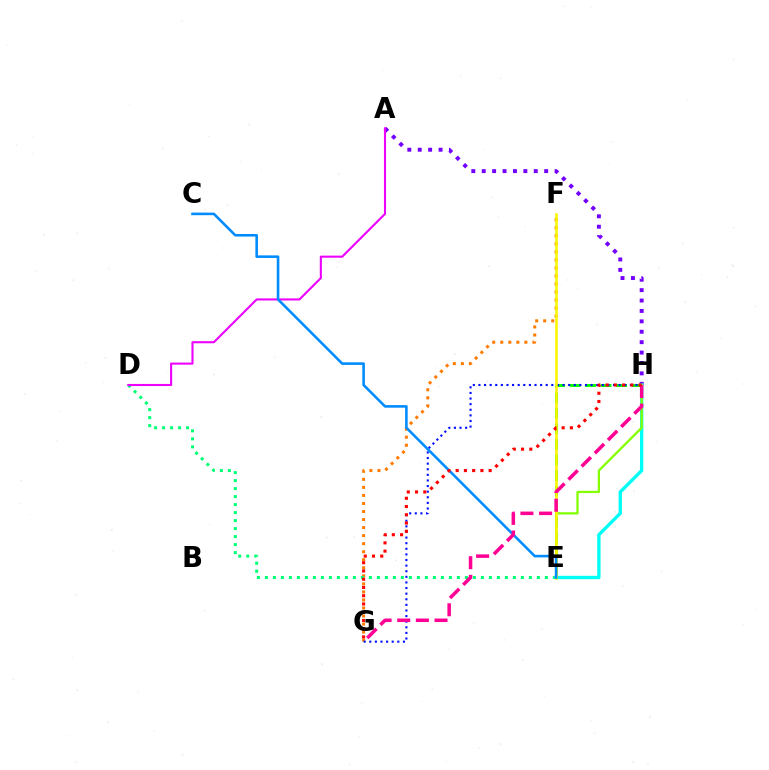{('A', 'H'): [{'color': '#7200ff', 'line_style': 'dotted', 'thickness': 2.83}], ('F', 'G'): [{'color': '#ff7c00', 'line_style': 'dotted', 'thickness': 2.18}], ('D', 'E'): [{'color': '#00ff74', 'line_style': 'dotted', 'thickness': 2.17}], ('E', 'H'): [{'color': '#08ff00', 'line_style': 'dashed', 'thickness': 2.11}, {'color': '#00fff6', 'line_style': 'solid', 'thickness': 2.4}, {'color': '#84ff00', 'line_style': 'solid', 'thickness': 1.63}], ('A', 'D'): [{'color': '#ee00ff', 'line_style': 'solid', 'thickness': 1.51}], ('G', 'H'): [{'color': '#0010ff', 'line_style': 'dotted', 'thickness': 1.52}, {'color': '#ff0094', 'line_style': 'dashed', 'thickness': 2.53}, {'color': '#ff0000', 'line_style': 'dotted', 'thickness': 2.24}], ('E', 'F'): [{'color': '#fcf500', 'line_style': 'solid', 'thickness': 1.84}], ('C', 'E'): [{'color': '#008cff', 'line_style': 'solid', 'thickness': 1.86}]}